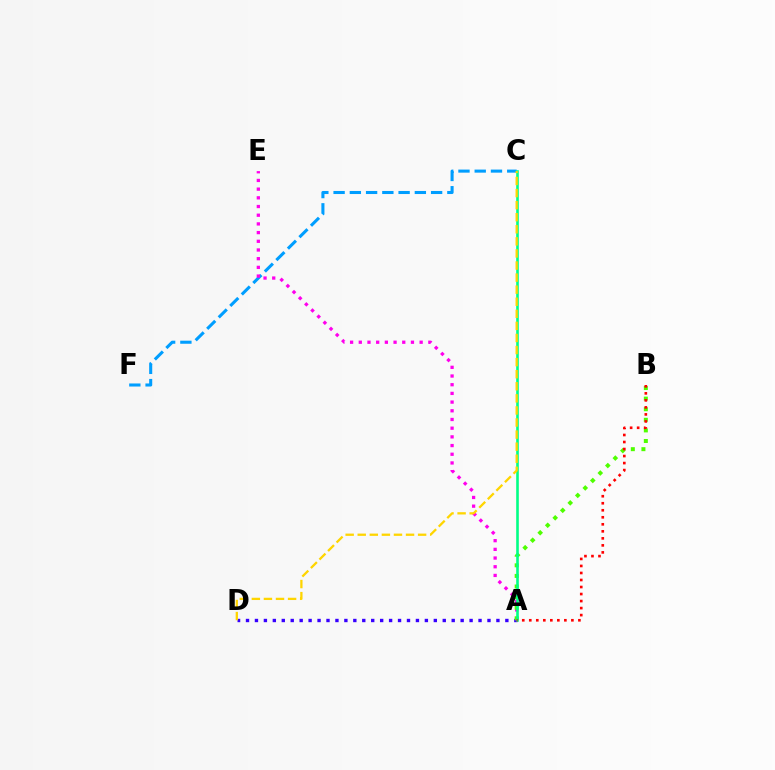{('A', 'D'): [{'color': '#3700ff', 'line_style': 'dotted', 'thickness': 2.43}], ('C', 'F'): [{'color': '#009eff', 'line_style': 'dashed', 'thickness': 2.21}], ('A', 'E'): [{'color': '#ff00ed', 'line_style': 'dotted', 'thickness': 2.36}], ('A', 'B'): [{'color': '#4fff00', 'line_style': 'dotted', 'thickness': 2.88}, {'color': '#ff0000', 'line_style': 'dotted', 'thickness': 1.91}], ('A', 'C'): [{'color': '#00ff86', 'line_style': 'solid', 'thickness': 1.88}], ('C', 'D'): [{'color': '#ffd500', 'line_style': 'dashed', 'thickness': 1.64}]}